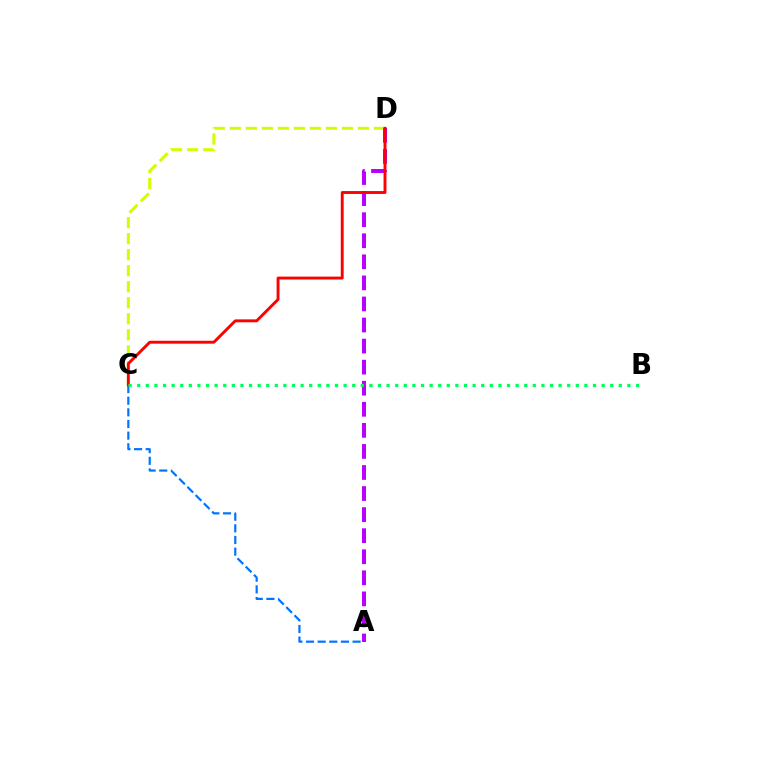{('A', 'C'): [{'color': '#0074ff', 'line_style': 'dashed', 'thickness': 1.58}], ('C', 'D'): [{'color': '#d1ff00', 'line_style': 'dashed', 'thickness': 2.18}, {'color': '#ff0000', 'line_style': 'solid', 'thickness': 2.09}], ('A', 'D'): [{'color': '#b900ff', 'line_style': 'dashed', 'thickness': 2.86}], ('B', 'C'): [{'color': '#00ff5c', 'line_style': 'dotted', 'thickness': 2.34}]}